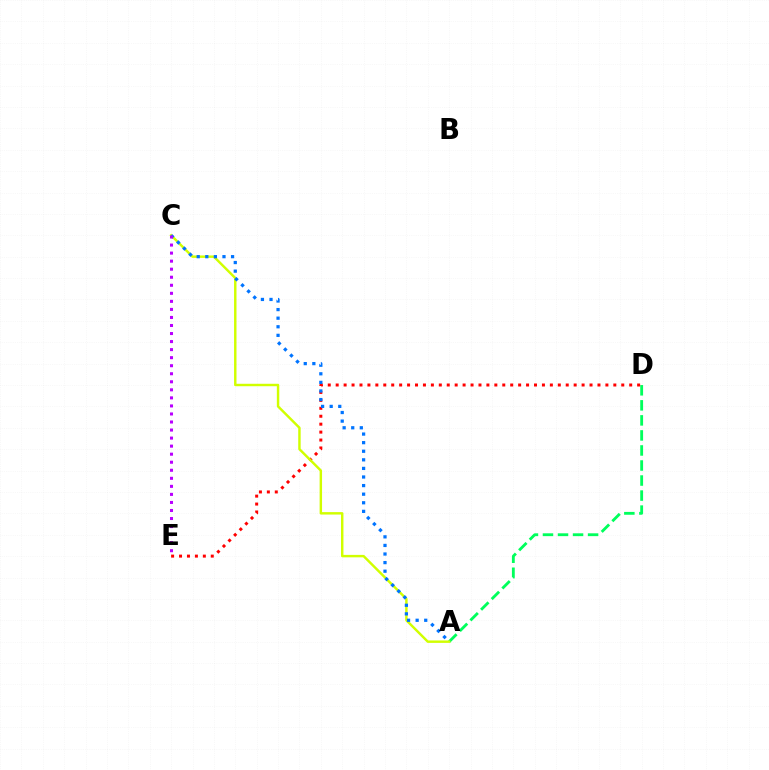{('A', 'D'): [{'color': '#00ff5c', 'line_style': 'dashed', 'thickness': 2.04}], ('D', 'E'): [{'color': '#ff0000', 'line_style': 'dotted', 'thickness': 2.16}], ('A', 'C'): [{'color': '#d1ff00', 'line_style': 'solid', 'thickness': 1.76}, {'color': '#0074ff', 'line_style': 'dotted', 'thickness': 2.33}], ('C', 'E'): [{'color': '#b900ff', 'line_style': 'dotted', 'thickness': 2.19}]}